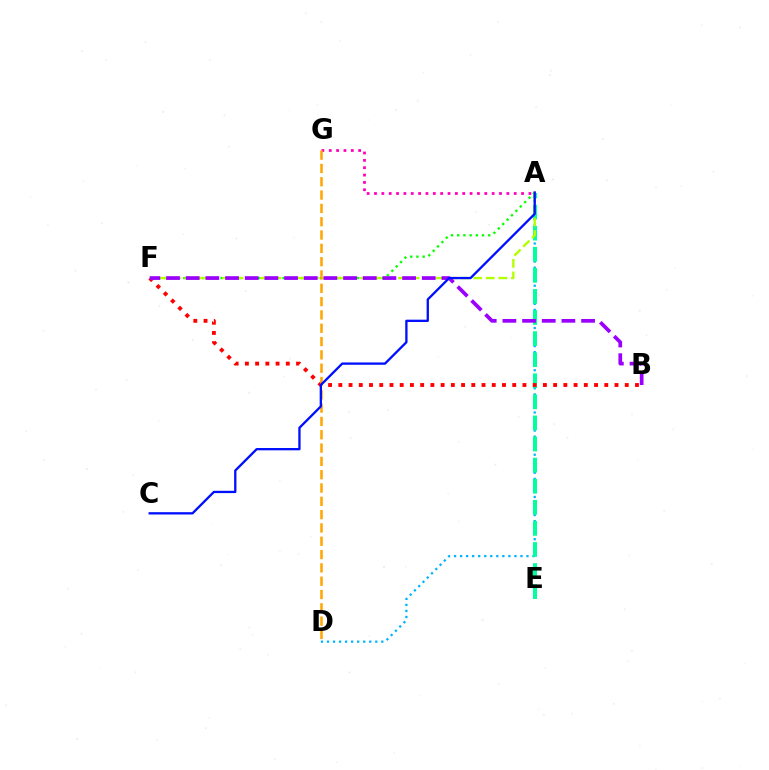{('A', 'F'): [{'color': '#08ff00', 'line_style': 'dotted', 'thickness': 1.69}, {'color': '#b3ff00', 'line_style': 'dashed', 'thickness': 1.71}], ('A', 'D'): [{'color': '#00b5ff', 'line_style': 'dotted', 'thickness': 1.64}], ('A', 'E'): [{'color': '#00ff9d', 'line_style': 'dashed', 'thickness': 2.86}], ('A', 'G'): [{'color': '#ff00bd', 'line_style': 'dotted', 'thickness': 2.0}], ('B', 'F'): [{'color': '#ff0000', 'line_style': 'dotted', 'thickness': 2.78}, {'color': '#9b00ff', 'line_style': 'dashed', 'thickness': 2.67}], ('D', 'G'): [{'color': '#ffa500', 'line_style': 'dashed', 'thickness': 1.81}], ('A', 'C'): [{'color': '#0010ff', 'line_style': 'solid', 'thickness': 1.67}]}